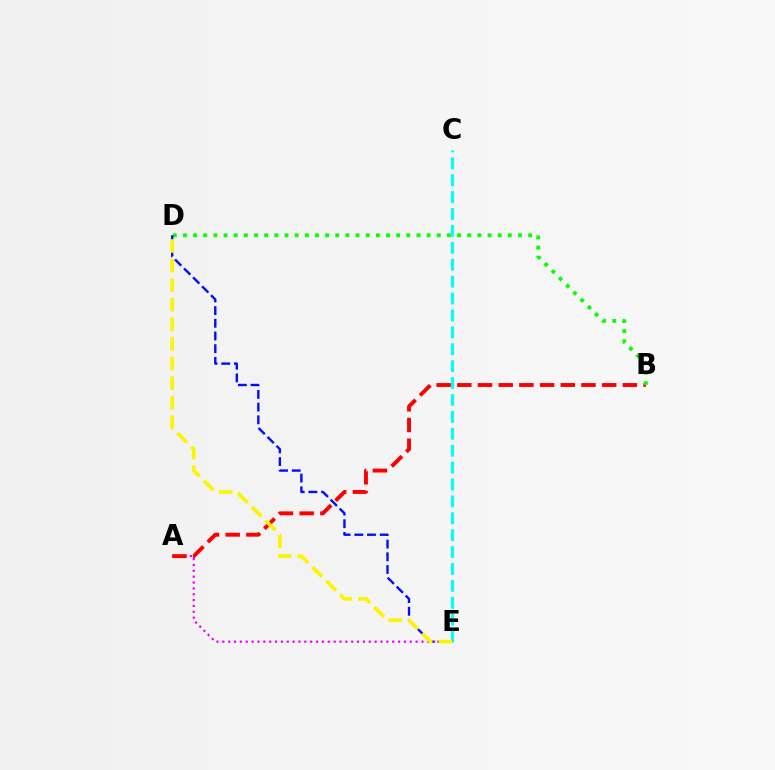{('A', 'E'): [{'color': '#ee00ff', 'line_style': 'dotted', 'thickness': 1.59}], ('C', 'E'): [{'color': '#00fff6', 'line_style': 'dashed', 'thickness': 2.3}], ('A', 'B'): [{'color': '#ff0000', 'line_style': 'dashed', 'thickness': 2.81}], ('B', 'D'): [{'color': '#08ff00', 'line_style': 'dotted', 'thickness': 2.76}], ('D', 'E'): [{'color': '#0010ff', 'line_style': 'dashed', 'thickness': 1.72}, {'color': '#fcf500', 'line_style': 'dashed', 'thickness': 2.66}]}